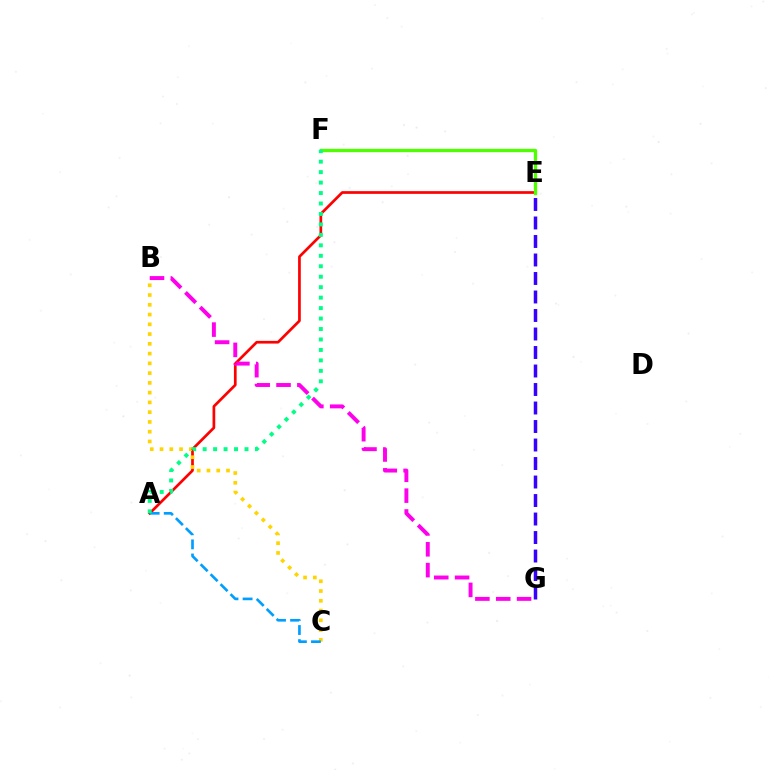{('A', 'E'): [{'color': '#ff0000', 'line_style': 'solid', 'thickness': 1.94}], ('B', 'C'): [{'color': '#ffd500', 'line_style': 'dotted', 'thickness': 2.65}], ('E', 'F'): [{'color': '#4fff00', 'line_style': 'solid', 'thickness': 2.39}], ('E', 'G'): [{'color': '#3700ff', 'line_style': 'dashed', 'thickness': 2.51}], ('A', 'C'): [{'color': '#009eff', 'line_style': 'dashed', 'thickness': 1.91}], ('A', 'F'): [{'color': '#00ff86', 'line_style': 'dotted', 'thickness': 2.84}], ('B', 'G'): [{'color': '#ff00ed', 'line_style': 'dashed', 'thickness': 2.83}]}